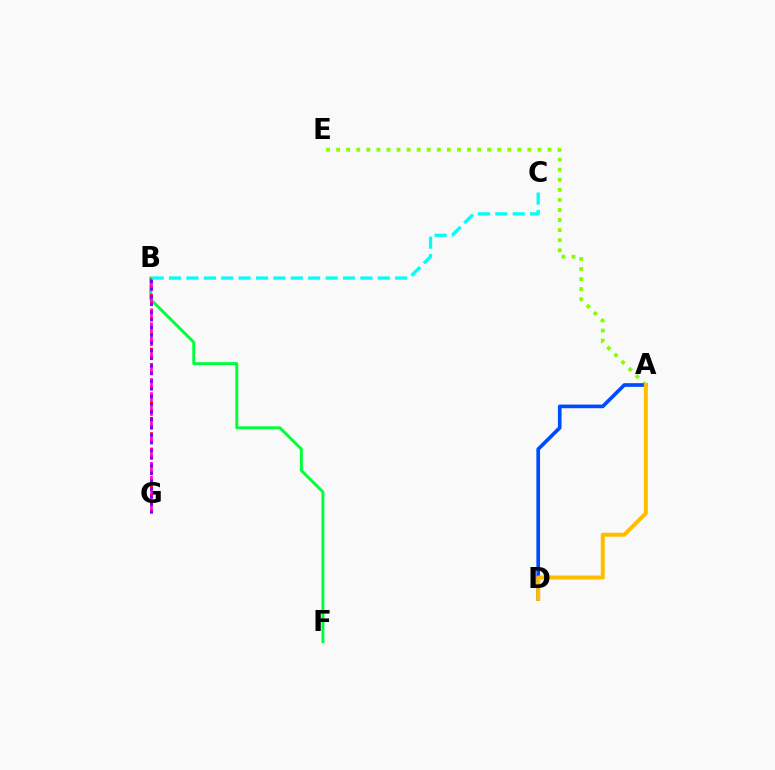{('B', 'F'): [{'color': '#00ff39', 'line_style': 'solid', 'thickness': 2.11}], ('A', 'E'): [{'color': '#84ff00', 'line_style': 'dotted', 'thickness': 2.74}], ('B', 'G'): [{'color': '#ff0000', 'line_style': 'dotted', 'thickness': 2.09}, {'color': '#ff00cf', 'line_style': 'dashed', 'thickness': 1.89}, {'color': '#7200ff', 'line_style': 'dotted', 'thickness': 2.09}], ('A', 'D'): [{'color': '#004bff', 'line_style': 'solid', 'thickness': 2.63}, {'color': '#ffbd00', 'line_style': 'solid', 'thickness': 2.88}], ('B', 'C'): [{'color': '#00fff6', 'line_style': 'dashed', 'thickness': 2.36}]}